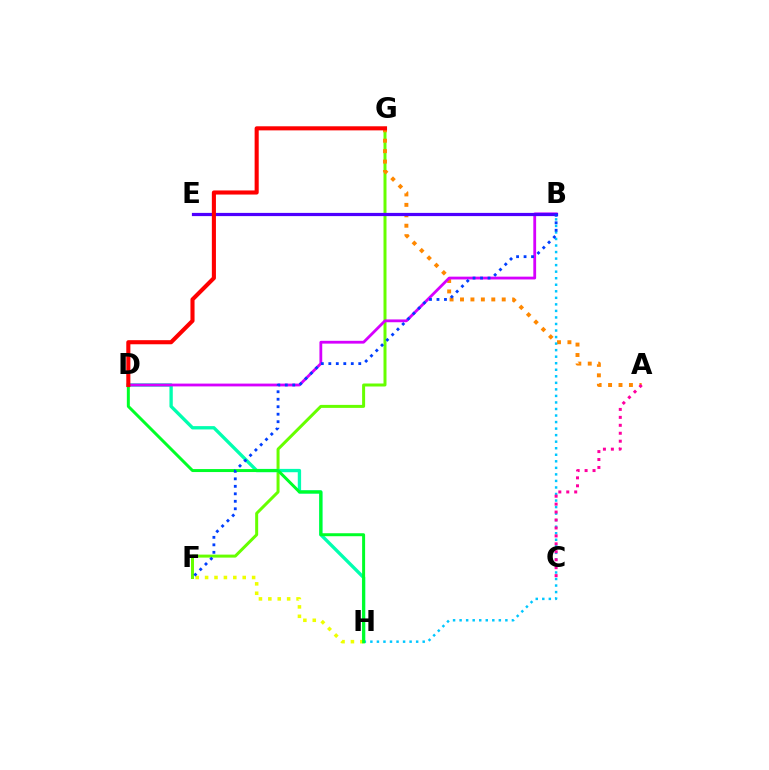{('F', 'G'): [{'color': '#66ff00', 'line_style': 'solid', 'thickness': 2.16}], ('A', 'G'): [{'color': '#ff8800', 'line_style': 'dotted', 'thickness': 2.83}], ('B', 'H'): [{'color': '#00c7ff', 'line_style': 'dotted', 'thickness': 1.78}], ('A', 'C'): [{'color': '#ff00a0', 'line_style': 'dotted', 'thickness': 2.16}], ('D', 'H'): [{'color': '#00ffaf', 'line_style': 'solid', 'thickness': 2.4}, {'color': '#00ff27', 'line_style': 'solid', 'thickness': 2.14}], ('B', 'D'): [{'color': '#d600ff', 'line_style': 'solid', 'thickness': 2.02}], ('F', 'H'): [{'color': '#eeff00', 'line_style': 'dotted', 'thickness': 2.55}], ('B', 'E'): [{'color': '#4f00ff', 'line_style': 'solid', 'thickness': 2.31}], ('D', 'G'): [{'color': '#ff0000', 'line_style': 'solid', 'thickness': 2.95}], ('B', 'F'): [{'color': '#003fff', 'line_style': 'dotted', 'thickness': 2.03}]}